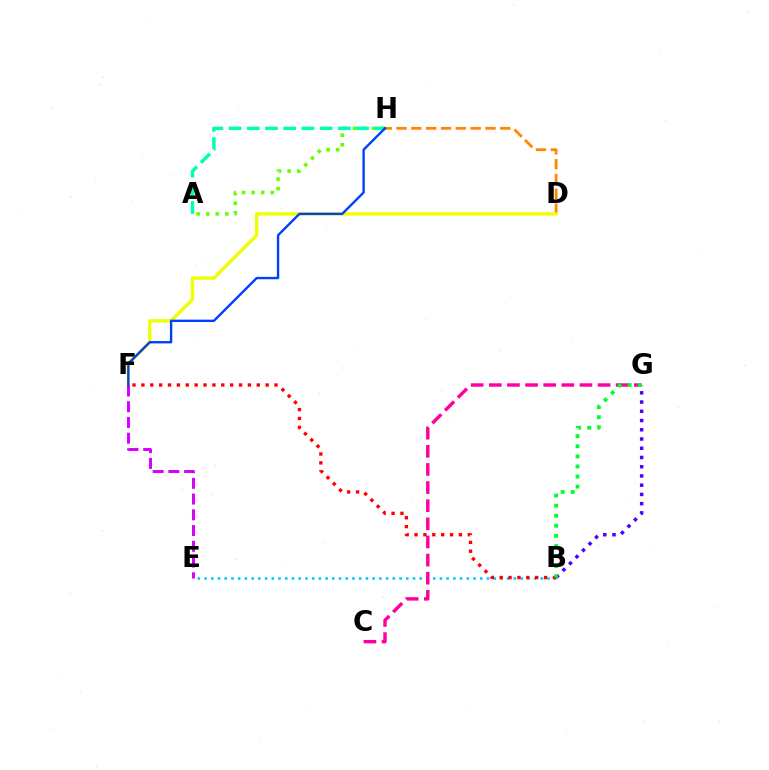{('B', 'G'): [{'color': '#4f00ff', 'line_style': 'dotted', 'thickness': 2.51}, {'color': '#00ff27', 'line_style': 'dotted', 'thickness': 2.74}], ('A', 'H'): [{'color': '#66ff00', 'line_style': 'dotted', 'thickness': 2.6}, {'color': '#00ffaf', 'line_style': 'dashed', 'thickness': 2.47}], ('D', 'H'): [{'color': '#ff8800', 'line_style': 'dashed', 'thickness': 2.01}], ('B', 'E'): [{'color': '#00c7ff', 'line_style': 'dotted', 'thickness': 1.83}], ('D', 'F'): [{'color': '#eeff00', 'line_style': 'solid', 'thickness': 2.41}], ('B', 'F'): [{'color': '#ff0000', 'line_style': 'dotted', 'thickness': 2.41}], ('C', 'G'): [{'color': '#ff00a0', 'line_style': 'dashed', 'thickness': 2.46}], ('E', 'F'): [{'color': '#d600ff', 'line_style': 'dashed', 'thickness': 2.14}], ('F', 'H'): [{'color': '#003fff', 'line_style': 'solid', 'thickness': 1.71}]}